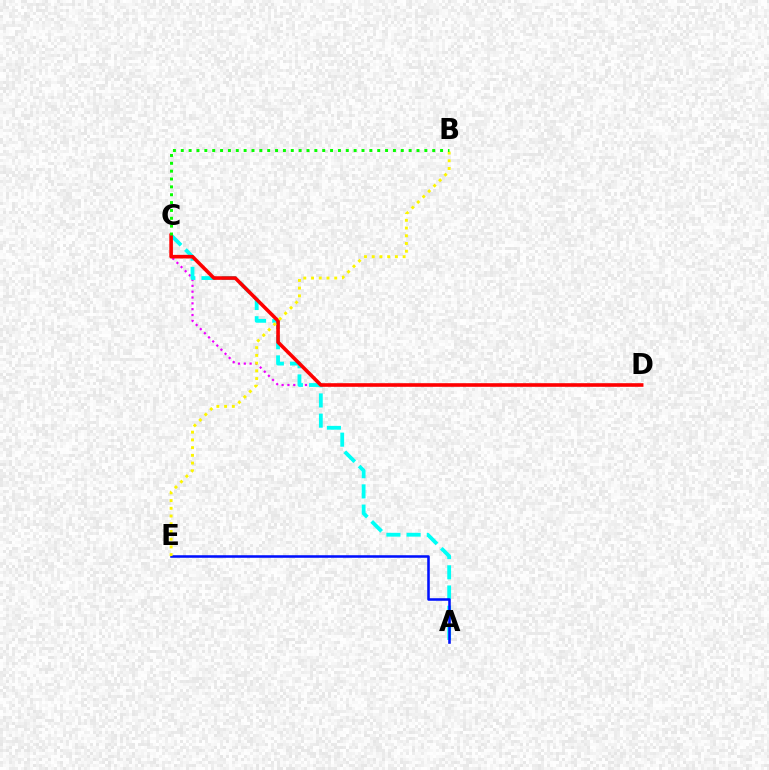{('C', 'D'): [{'color': '#ee00ff', 'line_style': 'dotted', 'thickness': 1.58}, {'color': '#ff0000', 'line_style': 'solid', 'thickness': 2.59}], ('A', 'C'): [{'color': '#00fff6', 'line_style': 'dashed', 'thickness': 2.74}], ('A', 'E'): [{'color': '#0010ff', 'line_style': 'solid', 'thickness': 1.84}], ('B', 'E'): [{'color': '#fcf500', 'line_style': 'dotted', 'thickness': 2.1}], ('B', 'C'): [{'color': '#08ff00', 'line_style': 'dotted', 'thickness': 2.13}]}